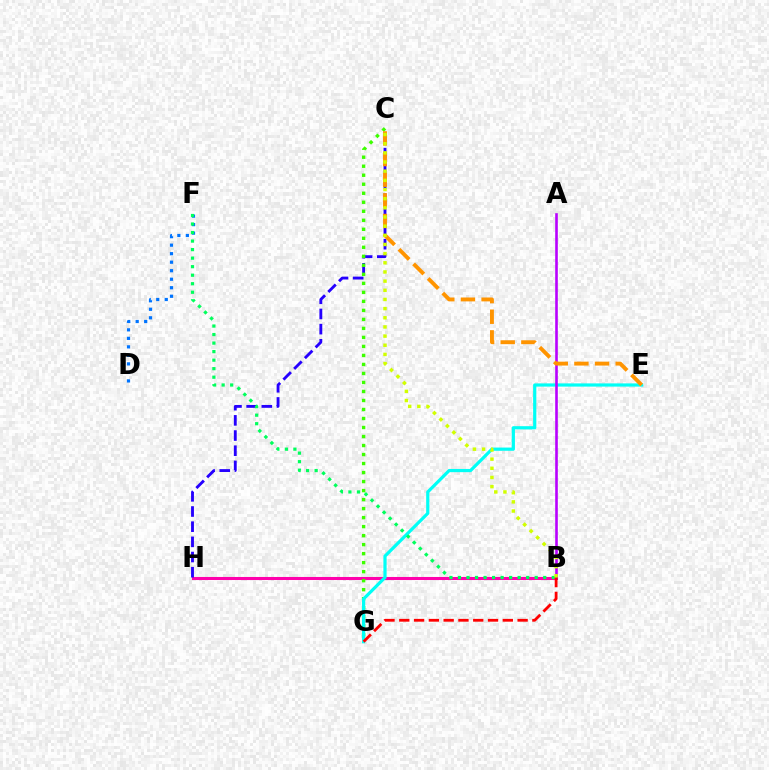{('D', 'F'): [{'color': '#0074ff', 'line_style': 'dotted', 'thickness': 2.31}], ('B', 'H'): [{'color': '#ff00ac', 'line_style': 'solid', 'thickness': 2.2}], ('C', 'H'): [{'color': '#2500ff', 'line_style': 'dashed', 'thickness': 2.06}], ('C', 'G'): [{'color': '#3dff00', 'line_style': 'dotted', 'thickness': 2.45}], ('E', 'G'): [{'color': '#00fff6', 'line_style': 'solid', 'thickness': 2.31}], ('A', 'B'): [{'color': '#b900ff', 'line_style': 'solid', 'thickness': 1.88}], ('B', 'F'): [{'color': '#00ff5c', 'line_style': 'dotted', 'thickness': 2.32}], ('C', 'E'): [{'color': '#ff9400', 'line_style': 'dashed', 'thickness': 2.8}], ('B', 'G'): [{'color': '#ff0000', 'line_style': 'dashed', 'thickness': 2.01}], ('B', 'C'): [{'color': '#d1ff00', 'line_style': 'dotted', 'thickness': 2.49}]}